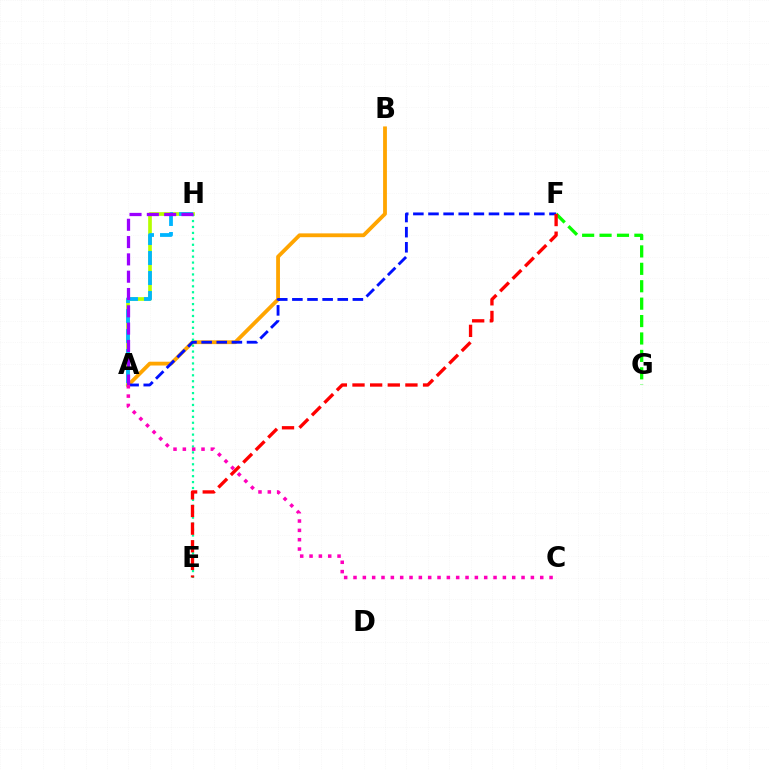{('A', 'B'): [{'color': '#ffa500', 'line_style': 'solid', 'thickness': 2.74}], ('A', 'H'): [{'color': '#b3ff00', 'line_style': 'solid', 'thickness': 2.65}, {'color': '#00b5ff', 'line_style': 'dashed', 'thickness': 2.72}, {'color': '#9b00ff', 'line_style': 'dashed', 'thickness': 2.35}], ('A', 'F'): [{'color': '#0010ff', 'line_style': 'dashed', 'thickness': 2.05}], ('F', 'G'): [{'color': '#08ff00', 'line_style': 'dashed', 'thickness': 2.37}], ('E', 'H'): [{'color': '#00ff9d', 'line_style': 'dotted', 'thickness': 1.61}], ('E', 'F'): [{'color': '#ff0000', 'line_style': 'dashed', 'thickness': 2.4}], ('A', 'C'): [{'color': '#ff00bd', 'line_style': 'dotted', 'thickness': 2.54}]}